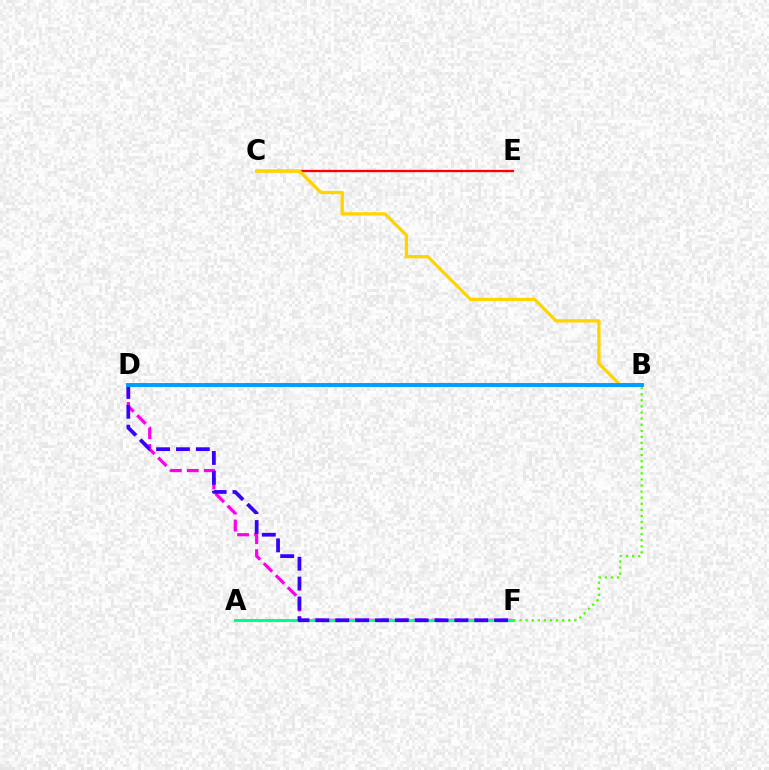{('D', 'F'): [{'color': '#ff00ed', 'line_style': 'dashed', 'thickness': 2.31}, {'color': '#3700ff', 'line_style': 'dashed', 'thickness': 2.7}], ('C', 'E'): [{'color': '#ff0000', 'line_style': 'solid', 'thickness': 1.66}], ('A', 'F'): [{'color': '#00ff86', 'line_style': 'solid', 'thickness': 2.19}], ('B', 'F'): [{'color': '#4fff00', 'line_style': 'dotted', 'thickness': 1.65}], ('B', 'C'): [{'color': '#ffd500', 'line_style': 'solid', 'thickness': 2.39}], ('B', 'D'): [{'color': '#009eff', 'line_style': 'solid', 'thickness': 2.82}]}